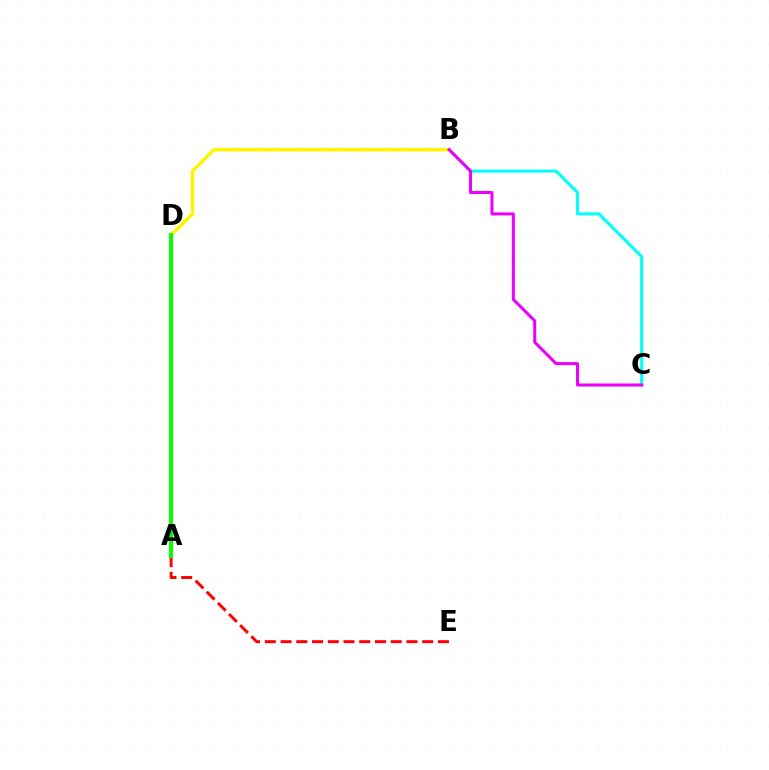{('B', 'C'): [{'color': '#00fff6', 'line_style': 'solid', 'thickness': 2.2}, {'color': '#ee00ff', 'line_style': 'solid', 'thickness': 2.18}], ('A', 'D'): [{'color': '#0010ff', 'line_style': 'dotted', 'thickness': 1.94}, {'color': '#08ff00', 'line_style': 'solid', 'thickness': 2.91}], ('B', 'D'): [{'color': '#fcf500', 'line_style': 'solid', 'thickness': 2.51}], ('A', 'E'): [{'color': '#ff0000', 'line_style': 'dashed', 'thickness': 2.14}]}